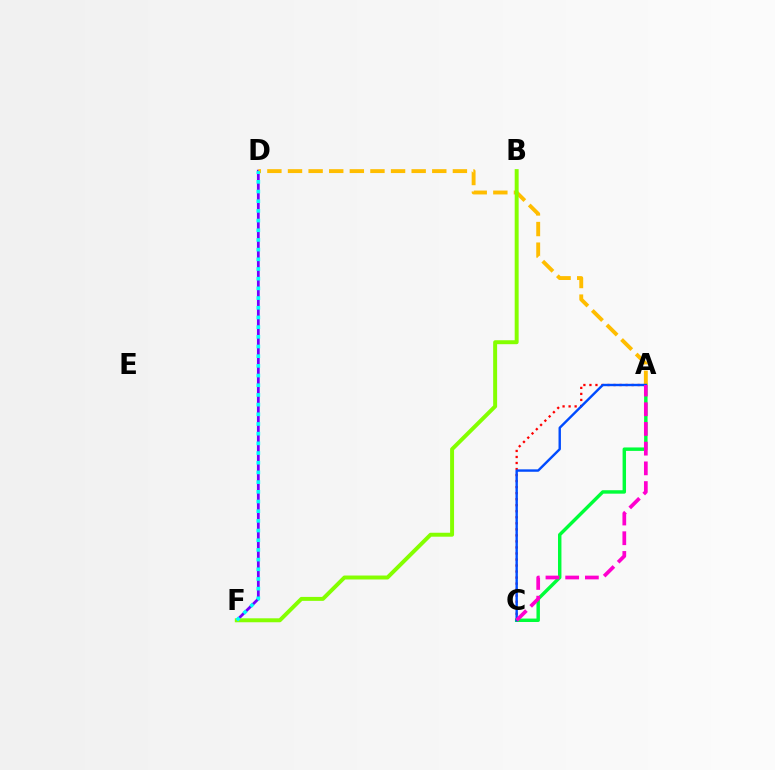{('A', 'C'): [{'color': '#ff0000', 'line_style': 'dotted', 'thickness': 1.64}, {'color': '#00ff39', 'line_style': 'solid', 'thickness': 2.47}, {'color': '#004bff', 'line_style': 'solid', 'thickness': 1.73}, {'color': '#ff00cf', 'line_style': 'dashed', 'thickness': 2.68}], ('D', 'F'): [{'color': '#7200ff', 'line_style': 'solid', 'thickness': 1.99}, {'color': '#00fff6', 'line_style': 'dotted', 'thickness': 2.63}], ('A', 'D'): [{'color': '#ffbd00', 'line_style': 'dashed', 'thickness': 2.8}], ('B', 'F'): [{'color': '#84ff00', 'line_style': 'solid', 'thickness': 2.84}]}